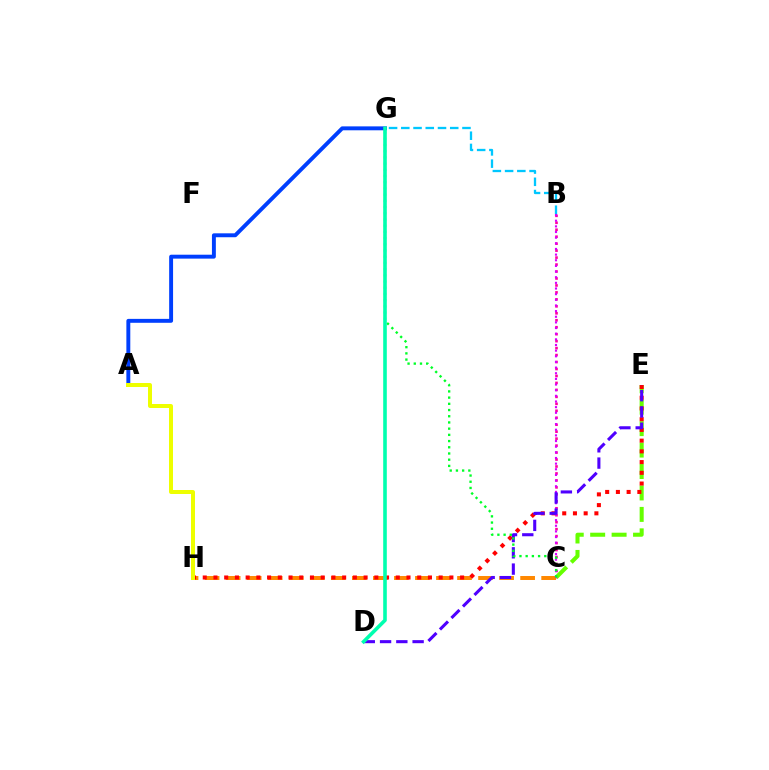{('B', 'C'): [{'color': '#ff00a0', 'line_style': 'dotted', 'thickness': 1.89}, {'color': '#d600ff', 'line_style': 'dotted', 'thickness': 1.53}], ('C', 'E'): [{'color': '#66ff00', 'line_style': 'dashed', 'thickness': 2.91}], ('B', 'G'): [{'color': '#00c7ff', 'line_style': 'dashed', 'thickness': 1.66}], ('C', 'H'): [{'color': '#ff8800', 'line_style': 'dashed', 'thickness': 2.86}], ('E', 'H'): [{'color': '#ff0000', 'line_style': 'dotted', 'thickness': 2.91}], ('A', 'G'): [{'color': '#003fff', 'line_style': 'solid', 'thickness': 2.82}], ('A', 'H'): [{'color': '#eeff00', 'line_style': 'solid', 'thickness': 2.87}], ('D', 'E'): [{'color': '#4f00ff', 'line_style': 'dashed', 'thickness': 2.21}], ('C', 'G'): [{'color': '#00ff27', 'line_style': 'dotted', 'thickness': 1.69}], ('D', 'G'): [{'color': '#00ffaf', 'line_style': 'solid', 'thickness': 2.59}]}